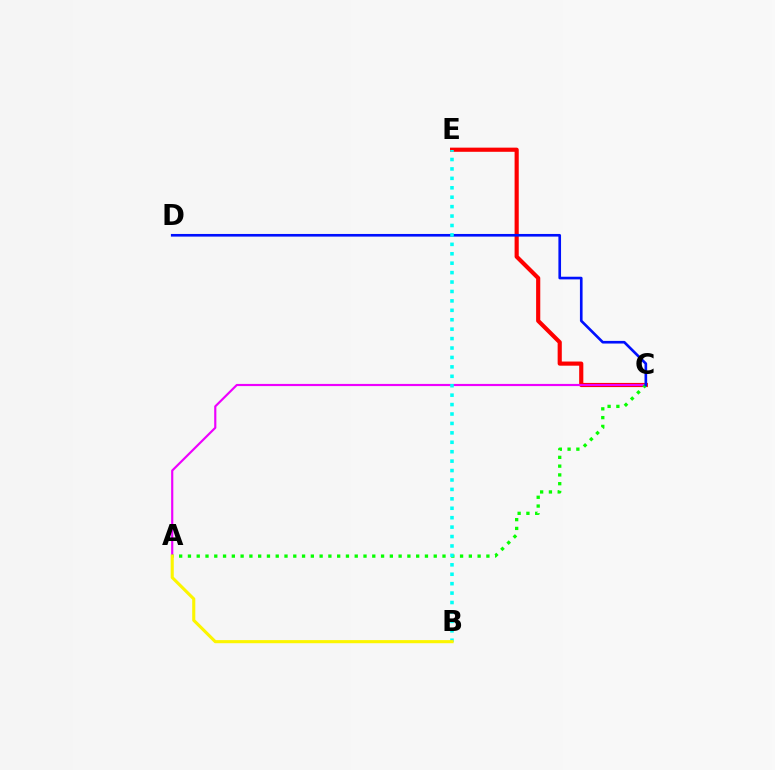{('C', 'E'): [{'color': '#ff0000', 'line_style': 'solid', 'thickness': 2.99}], ('A', 'C'): [{'color': '#ee00ff', 'line_style': 'solid', 'thickness': 1.56}, {'color': '#08ff00', 'line_style': 'dotted', 'thickness': 2.38}], ('C', 'D'): [{'color': '#0010ff', 'line_style': 'solid', 'thickness': 1.9}], ('B', 'E'): [{'color': '#00fff6', 'line_style': 'dotted', 'thickness': 2.56}], ('A', 'B'): [{'color': '#fcf500', 'line_style': 'solid', 'thickness': 2.23}]}